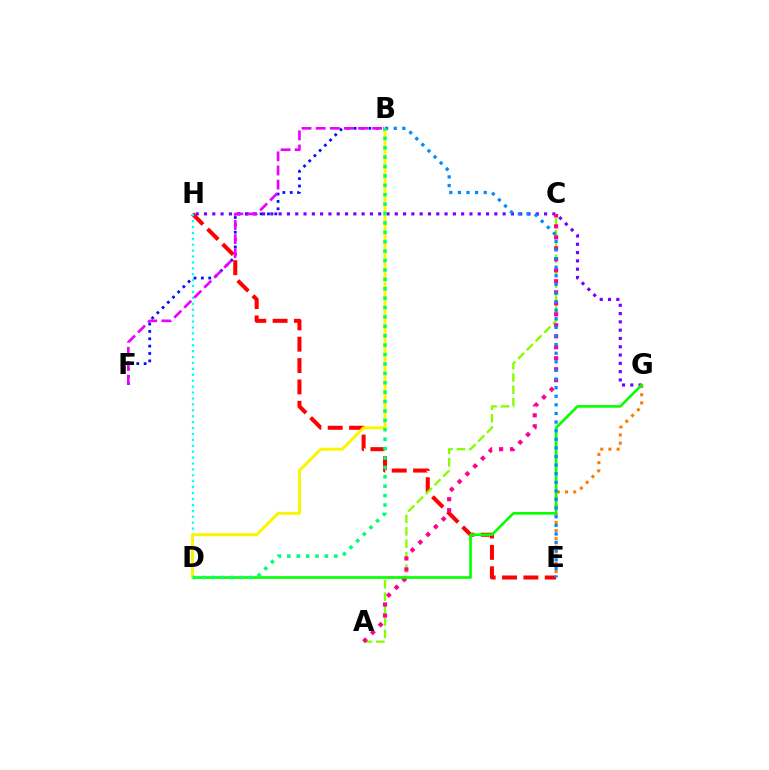{('E', 'H'): [{'color': '#ff0000', 'line_style': 'dashed', 'thickness': 2.9}], ('E', 'G'): [{'color': '#ff7c00', 'line_style': 'dotted', 'thickness': 2.22}], ('A', 'C'): [{'color': '#84ff00', 'line_style': 'dashed', 'thickness': 1.68}, {'color': '#ff0094', 'line_style': 'dotted', 'thickness': 2.99}], ('B', 'F'): [{'color': '#0010ff', 'line_style': 'dotted', 'thickness': 2.0}, {'color': '#ee00ff', 'line_style': 'dashed', 'thickness': 1.92}], ('G', 'H'): [{'color': '#7200ff', 'line_style': 'dotted', 'thickness': 2.25}], ('D', 'H'): [{'color': '#00fff6', 'line_style': 'dotted', 'thickness': 1.61}], ('D', 'G'): [{'color': '#08ff00', 'line_style': 'solid', 'thickness': 1.91}], ('B', 'D'): [{'color': '#fcf500', 'line_style': 'solid', 'thickness': 2.13}, {'color': '#00ff74', 'line_style': 'dotted', 'thickness': 2.55}], ('B', 'E'): [{'color': '#008cff', 'line_style': 'dotted', 'thickness': 2.34}]}